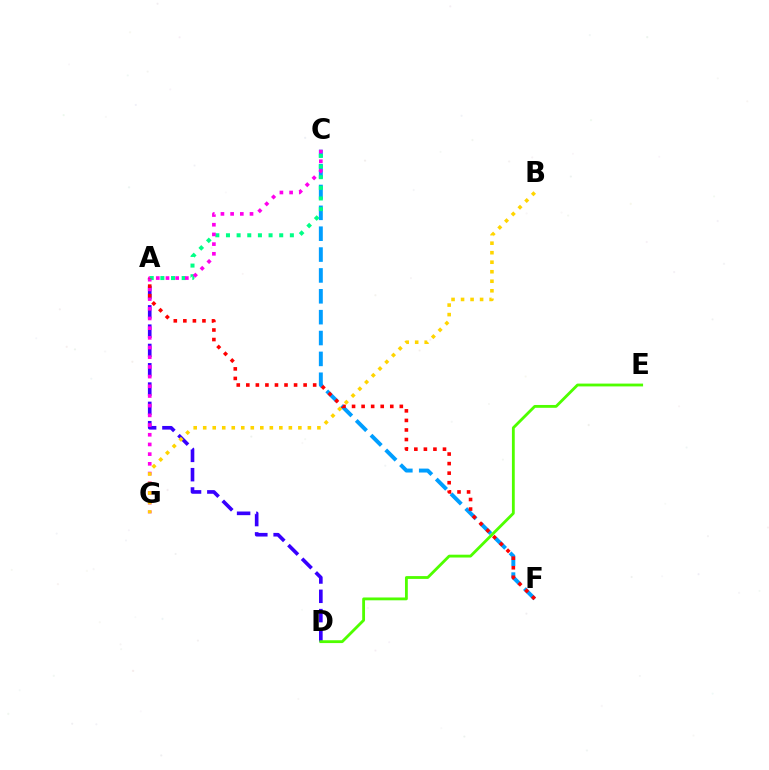{('A', 'D'): [{'color': '#3700ff', 'line_style': 'dashed', 'thickness': 2.62}], ('C', 'F'): [{'color': '#009eff', 'line_style': 'dashed', 'thickness': 2.83}], ('A', 'C'): [{'color': '#00ff86', 'line_style': 'dotted', 'thickness': 2.89}], ('C', 'G'): [{'color': '#ff00ed', 'line_style': 'dotted', 'thickness': 2.63}], ('A', 'F'): [{'color': '#ff0000', 'line_style': 'dotted', 'thickness': 2.59}], ('D', 'E'): [{'color': '#4fff00', 'line_style': 'solid', 'thickness': 2.03}], ('B', 'G'): [{'color': '#ffd500', 'line_style': 'dotted', 'thickness': 2.59}]}